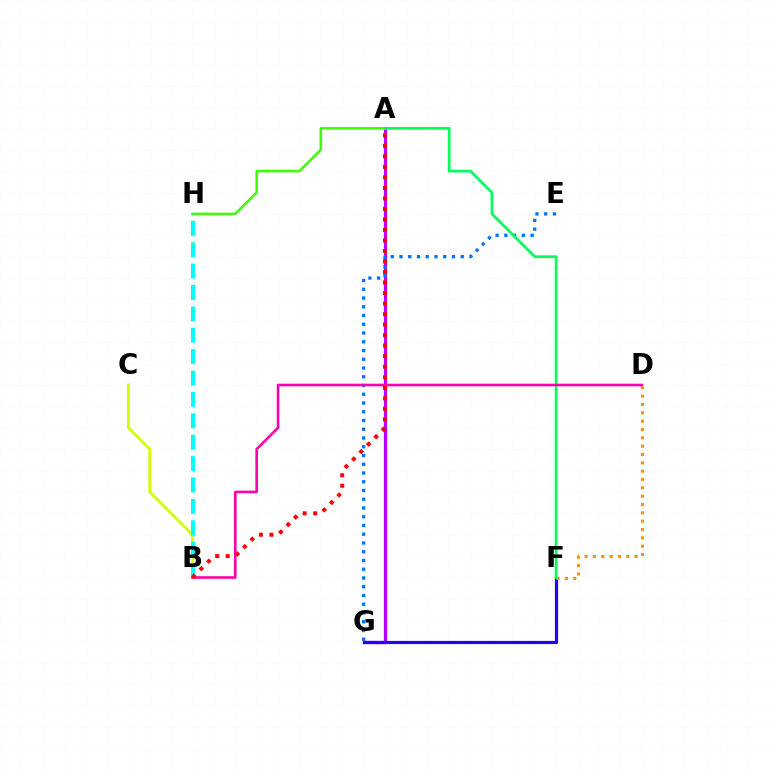{('B', 'C'): [{'color': '#d1ff00', 'line_style': 'solid', 'thickness': 1.99}], ('A', 'G'): [{'color': '#b900ff', 'line_style': 'solid', 'thickness': 2.31}], ('E', 'G'): [{'color': '#0074ff', 'line_style': 'dotted', 'thickness': 2.38}], ('F', 'G'): [{'color': '#2500ff', 'line_style': 'solid', 'thickness': 2.31}], ('D', 'F'): [{'color': '#ff9400', 'line_style': 'dotted', 'thickness': 2.27}], ('A', 'H'): [{'color': '#3dff00', 'line_style': 'solid', 'thickness': 1.84}], ('A', 'F'): [{'color': '#00ff5c', 'line_style': 'solid', 'thickness': 1.95}], ('B', 'H'): [{'color': '#00fff6', 'line_style': 'dashed', 'thickness': 2.91}], ('B', 'D'): [{'color': '#ff00ac', 'line_style': 'solid', 'thickness': 1.88}], ('A', 'B'): [{'color': '#ff0000', 'line_style': 'dotted', 'thickness': 2.86}]}